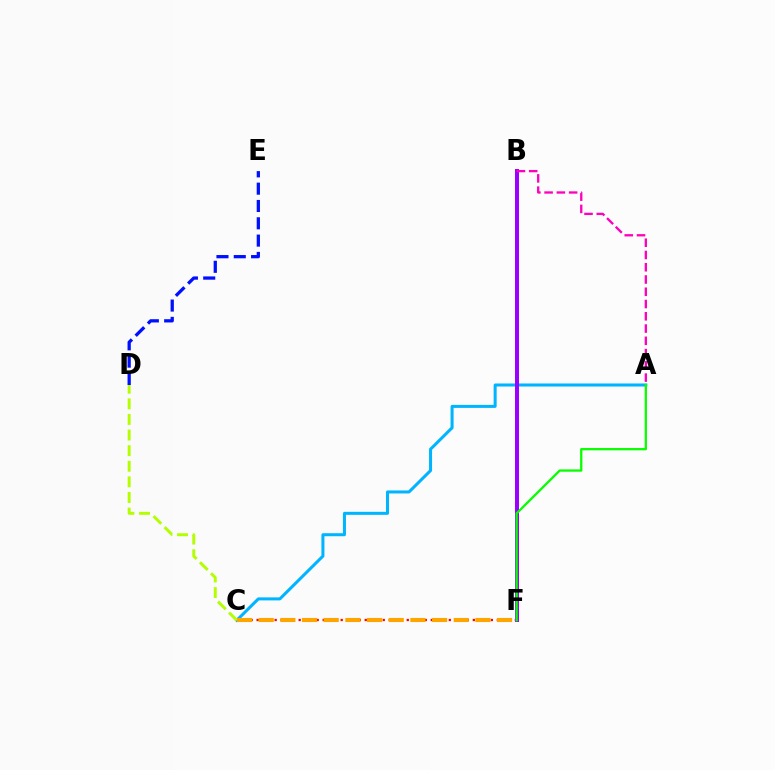{('B', 'F'): [{'color': '#00ff9d', 'line_style': 'dashed', 'thickness': 1.61}, {'color': '#9b00ff', 'line_style': 'solid', 'thickness': 2.86}], ('D', 'E'): [{'color': '#0010ff', 'line_style': 'dashed', 'thickness': 2.35}], ('A', 'C'): [{'color': '#00b5ff', 'line_style': 'solid', 'thickness': 2.18}], ('C', 'F'): [{'color': '#ff0000', 'line_style': 'dotted', 'thickness': 1.63}, {'color': '#ffa500', 'line_style': 'dashed', 'thickness': 2.94}], ('A', 'B'): [{'color': '#ff00bd', 'line_style': 'dashed', 'thickness': 1.67}], ('C', 'D'): [{'color': '#b3ff00', 'line_style': 'dashed', 'thickness': 2.12}], ('A', 'F'): [{'color': '#08ff00', 'line_style': 'solid', 'thickness': 1.65}]}